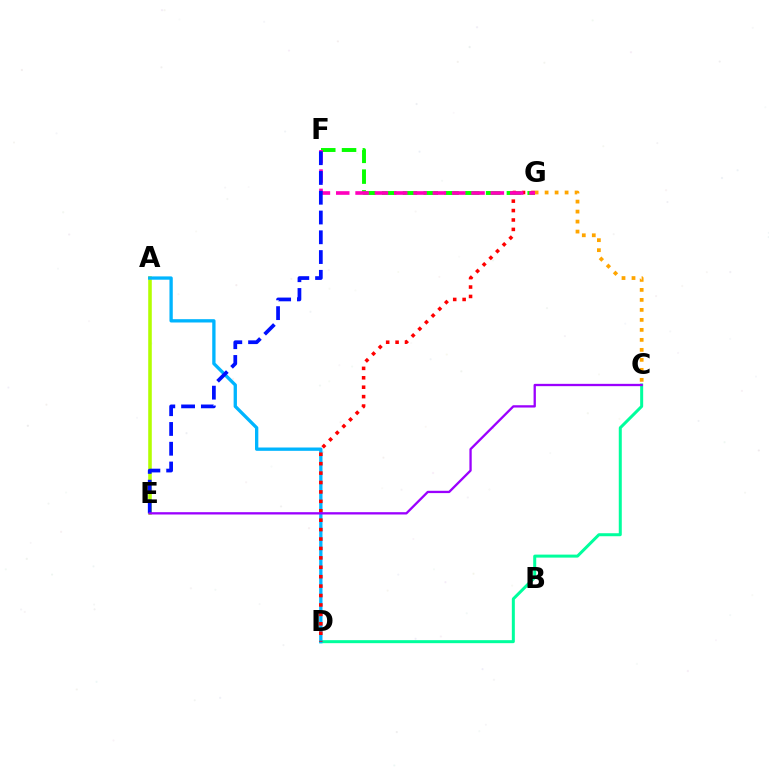{('C', 'G'): [{'color': '#ffa500', 'line_style': 'dotted', 'thickness': 2.72}], ('C', 'D'): [{'color': '#00ff9d', 'line_style': 'solid', 'thickness': 2.16}], ('F', 'G'): [{'color': '#08ff00', 'line_style': 'dashed', 'thickness': 2.82}, {'color': '#ff00bd', 'line_style': 'dashed', 'thickness': 2.63}], ('A', 'E'): [{'color': '#b3ff00', 'line_style': 'solid', 'thickness': 2.57}], ('A', 'D'): [{'color': '#00b5ff', 'line_style': 'solid', 'thickness': 2.39}], ('D', 'G'): [{'color': '#ff0000', 'line_style': 'dotted', 'thickness': 2.56}], ('E', 'F'): [{'color': '#0010ff', 'line_style': 'dashed', 'thickness': 2.69}], ('C', 'E'): [{'color': '#9b00ff', 'line_style': 'solid', 'thickness': 1.66}]}